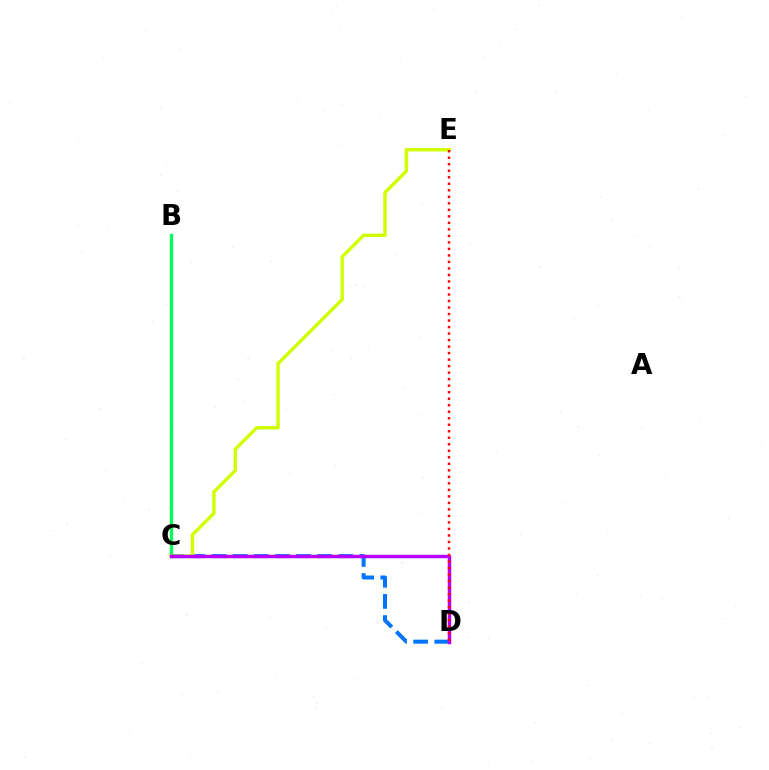{('B', 'C'): [{'color': '#00ff5c', 'line_style': 'solid', 'thickness': 2.37}], ('C', 'D'): [{'color': '#0074ff', 'line_style': 'dashed', 'thickness': 2.87}, {'color': '#b900ff', 'line_style': 'solid', 'thickness': 2.49}], ('C', 'E'): [{'color': '#d1ff00', 'line_style': 'solid', 'thickness': 2.47}], ('D', 'E'): [{'color': '#ff0000', 'line_style': 'dotted', 'thickness': 1.77}]}